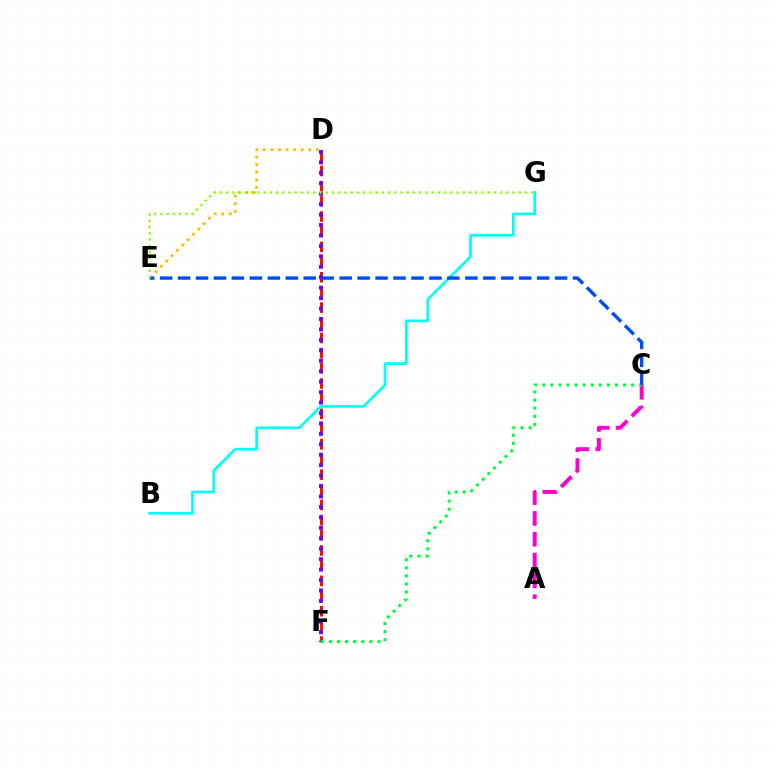{('D', 'F'): [{'color': '#ff0000', 'line_style': 'dashed', 'thickness': 2.06}, {'color': '#7200ff', 'line_style': 'dotted', 'thickness': 2.84}], ('B', 'G'): [{'color': '#00fff6', 'line_style': 'solid', 'thickness': 1.93}], ('A', 'C'): [{'color': '#ff00cf', 'line_style': 'dashed', 'thickness': 2.83}], ('C', 'F'): [{'color': '#00ff39', 'line_style': 'dotted', 'thickness': 2.19}], ('D', 'E'): [{'color': '#ffbd00', 'line_style': 'dotted', 'thickness': 2.05}], ('C', 'E'): [{'color': '#004bff', 'line_style': 'dashed', 'thickness': 2.44}], ('E', 'G'): [{'color': '#84ff00', 'line_style': 'dotted', 'thickness': 1.69}]}